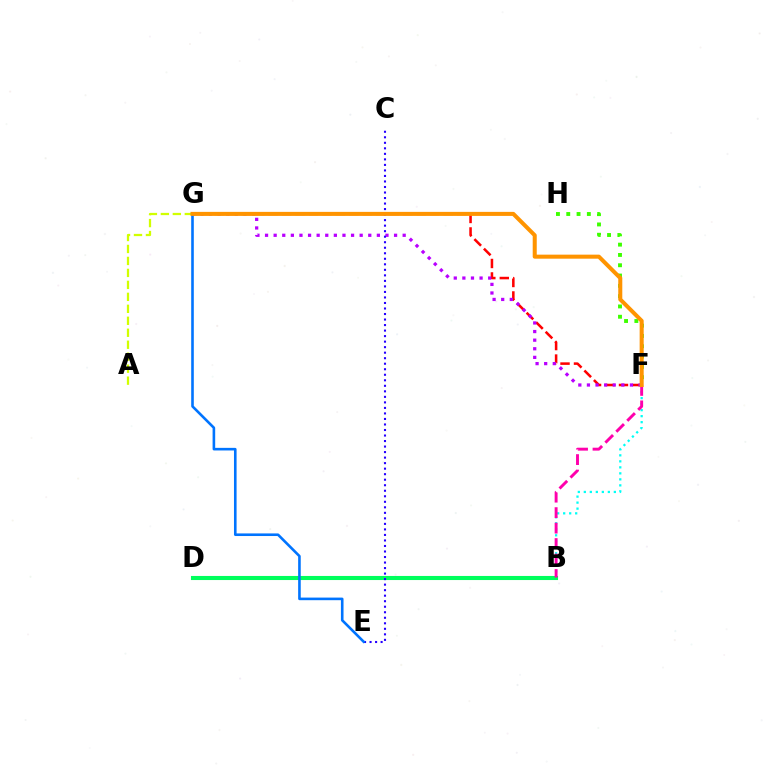{('B', 'F'): [{'color': '#00fff6', 'line_style': 'dotted', 'thickness': 1.63}, {'color': '#ff00ac', 'line_style': 'dashed', 'thickness': 2.1}], ('F', 'G'): [{'color': '#ff0000', 'line_style': 'dashed', 'thickness': 1.83}, {'color': '#b900ff', 'line_style': 'dotted', 'thickness': 2.34}, {'color': '#ff9400', 'line_style': 'solid', 'thickness': 2.91}], ('F', 'H'): [{'color': '#3dff00', 'line_style': 'dotted', 'thickness': 2.8}], ('B', 'D'): [{'color': '#00ff5c', 'line_style': 'solid', 'thickness': 2.94}], ('A', 'G'): [{'color': '#d1ff00', 'line_style': 'dashed', 'thickness': 1.63}], ('C', 'E'): [{'color': '#2500ff', 'line_style': 'dotted', 'thickness': 1.5}], ('E', 'G'): [{'color': '#0074ff', 'line_style': 'solid', 'thickness': 1.88}]}